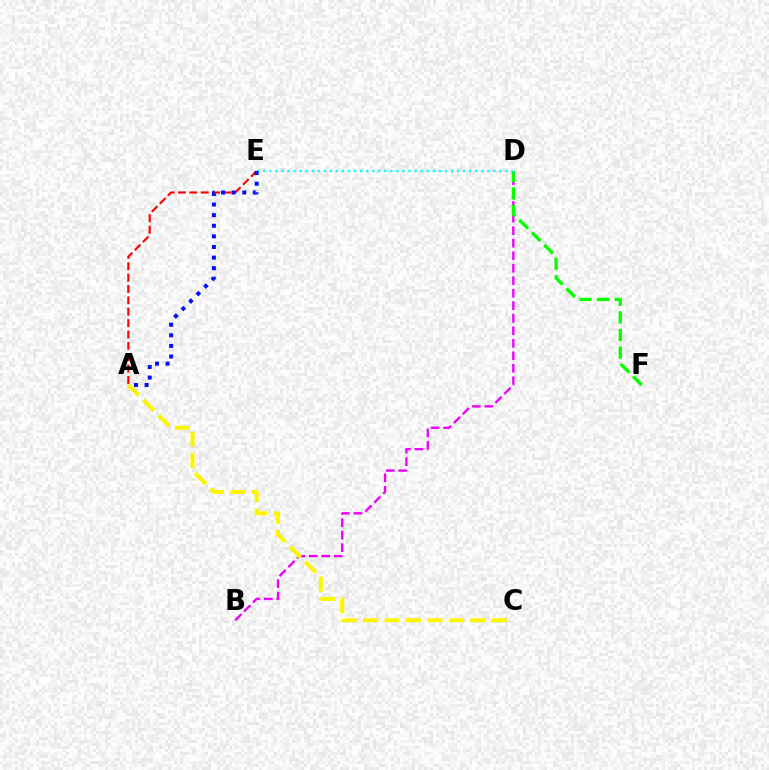{('B', 'D'): [{'color': '#ee00ff', 'line_style': 'dashed', 'thickness': 1.7}], ('A', 'C'): [{'color': '#fcf500', 'line_style': 'dashed', 'thickness': 2.91}], ('D', 'F'): [{'color': '#08ff00', 'line_style': 'dashed', 'thickness': 2.39}], ('A', 'E'): [{'color': '#ff0000', 'line_style': 'dashed', 'thickness': 1.54}, {'color': '#0010ff', 'line_style': 'dotted', 'thickness': 2.88}], ('D', 'E'): [{'color': '#00fff6', 'line_style': 'dotted', 'thickness': 1.65}]}